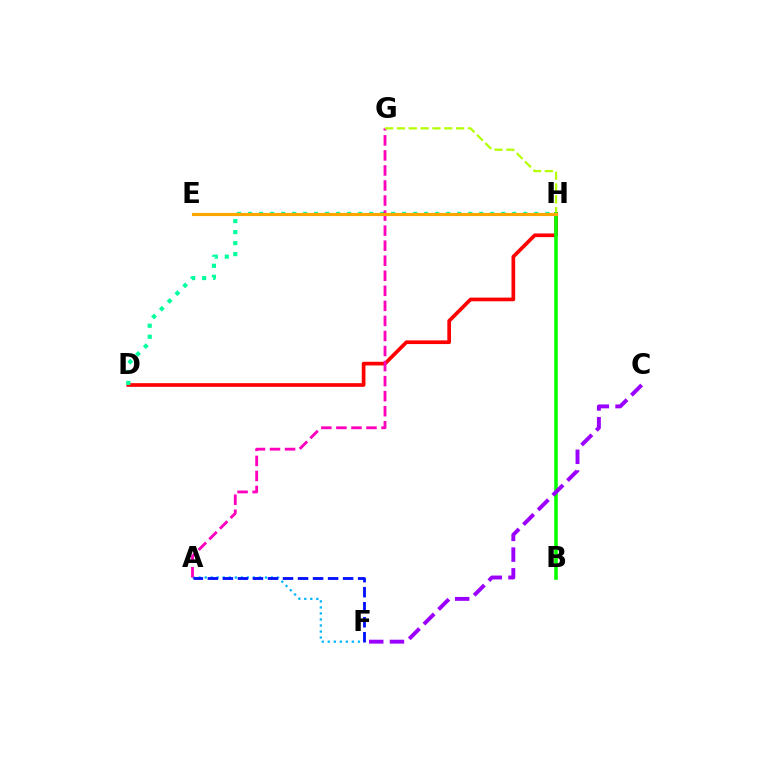{('A', 'F'): [{'color': '#00b5ff', 'line_style': 'dotted', 'thickness': 1.64}, {'color': '#0010ff', 'line_style': 'dashed', 'thickness': 2.04}], ('D', 'H'): [{'color': '#ff0000', 'line_style': 'solid', 'thickness': 2.65}, {'color': '#00ff9d', 'line_style': 'dotted', 'thickness': 2.99}], ('A', 'G'): [{'color': '#ff00bd', 'line_style': 'dashed', 'thickness': 2.04}], ('G', 'H'): [{'color': '#b3ff00', 'line_style': 'dashed', 'thickness': 1.61}], ('B', 'H'): [{'color': '#08ff00', 'line_style': 'solid', 'thickness': 2.58}], ('E', 'H'): [{'color': '#ffa500', 'line_style': 'solid', 'thickness': 2.27}], ('C', 'F'): [{'color': '#9b00ff', 'line_style': 'dashed', 'thickness': 2.82}]}